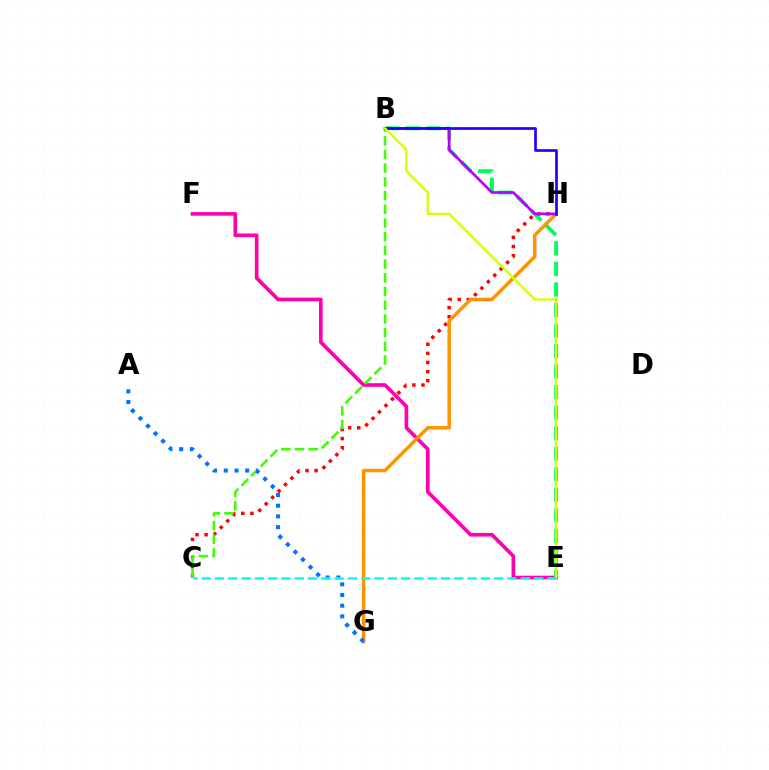{('E', 'F'): [{'color': '#ff00ac', 'line_style': 'solid', 'thickness': 2.62}], ('B', 'E'): [{'color': '#00ff5c', 'line_style': 'dashed', 'thickness': 2.79}, {'color': '#d1ff00', 'line_style': 'solid', 'thickness': 1.6}], ('C', 'H'): [{'color': '#ff0000', 'line_style': 'dotted', 'thickness': 2.47}], ('G', 'H'): [{'color': '#ff9400', 'line_style': 'solid', 'thickness': 2.52}], ('B', 'C'): [{'color': '#3dff00', 'line_style': 'dashed', 'thickness': 1.86}], ('A', 'G'): [{'color': '#0074ff', 'line_style': 'dotted', 'thickness': 2.91}], ('B', 'H'): [{'color': '#b900ff', 'line_style': 'solid', 'thickness': 1.95}, {'color': '#2500ff', 'line_style': 'solid', 'thickness': 1.95}], ('C', 'E'): [{'color': '#00fff6', 'line_style': 'dashed', 'thickness': 1.81}]}